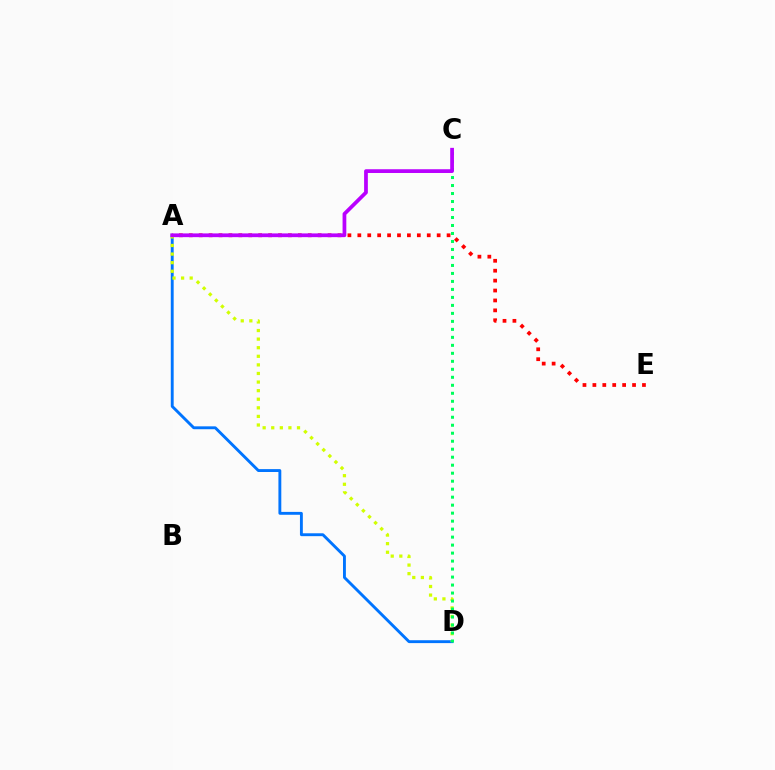{('A', 'D'): [{'color': '#0074ff', 'line_style': 'solid', 'thickness': 2.07}, {'color': '#d1ff00', 'line_style': 'dotted', 'thickness': 2.33}], ('A', 'E'): [{'color': '#ff0000', 'line_style': 'dotted', 'thickness': 2.69}], ('C', 'D'): [{'color': '#00ff5c', 'line_style': 'dotted', 'thickness': 2.17}], ('A', 'C'): [{'color': '#b900ff', 'line_style': 'solid', 'thickness': 2.7}]}